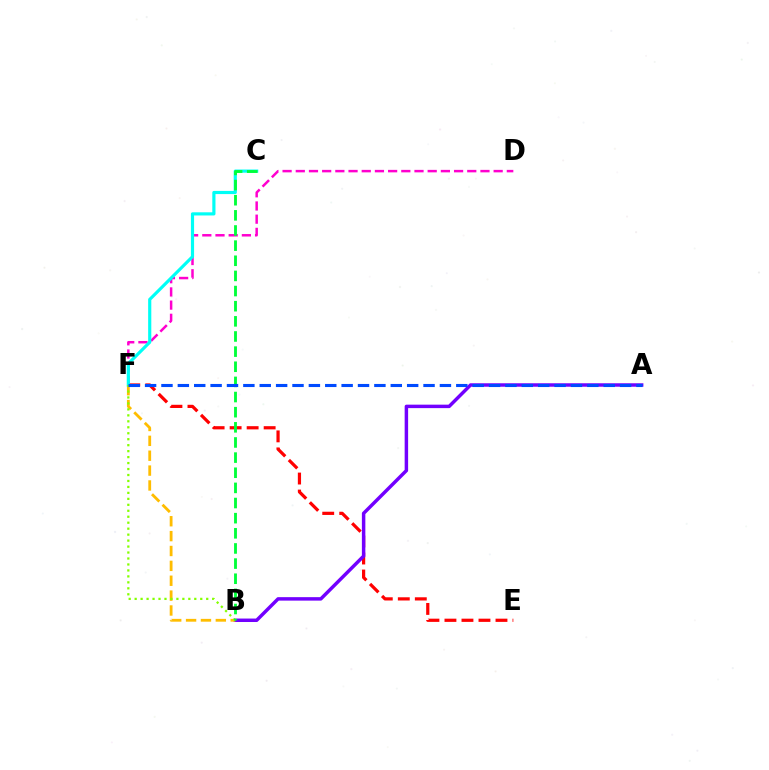{('E', 'F'): [{'color': '#ff0000', 'line_style': 'dashed', 'thickness': 2.31}], ('A', 'B'): [{'color': '#7200ff', 'line_style': 'solid', 'thickness': 2.49}], ('B', 'F'): [{'color': '#ffbd00', 'line_style': 'dashed', 'thickness': 2.02}, {'color': '#84ff00', 'line_style': 'dotted', 'thickness': 1.62}], ('D', 'F'): [{'color': '#ff00cf', 'line_style': 'dashed', 'thickness': 1.79}], ('C', 'F'): [{'color': '#00fff6', 'line_style': 'solid', 'thickness': 2.28}], ('B', 'C'): [{'color': '#00ff39', 'line_style': 'dashed', 'thickness': 2.06}], ('A', 'F'): [{'color': '#004bff', 'line_style': 'dashed', 'thickness': 2.23}]}